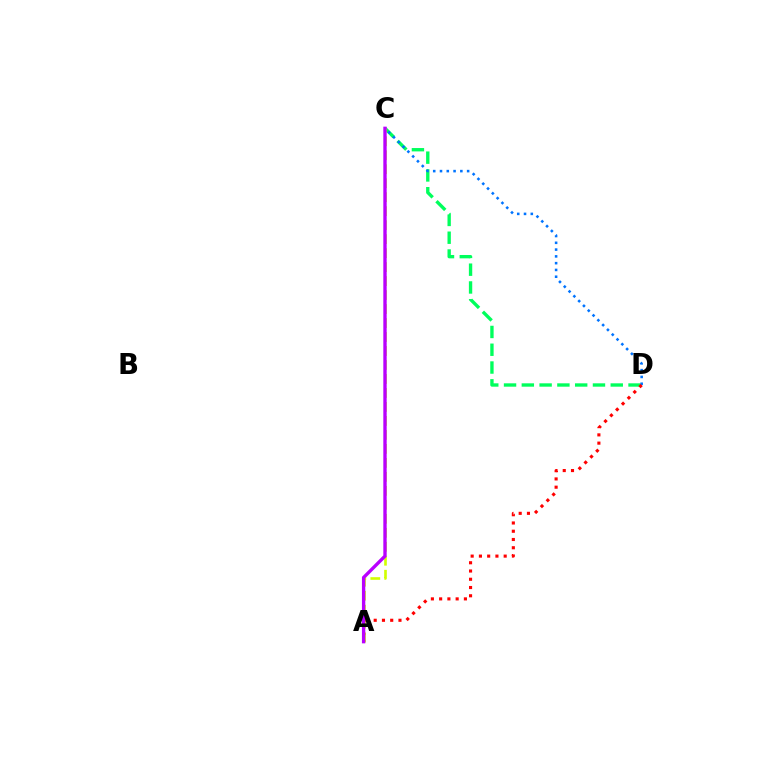{('C', 'D'): [{'color': '#00ff5c', 'line_style': 'dashed', 'thickness': 2.42}, {'color': '#0074ff', 'line_style': 'dotted', 'thickness': 1.84}], ('A', 'C'): [{'color': '#d1ff00', 'line_style': 'dashed', 'thickness': 1.9}, {'color': '#b900ff', 'line_style': 'solid', 'thickness': 2.42}], ('A', 'D'): [{'color': '#ff0000', 'line_style': 'dotted', 'thickness': 2.24}]}